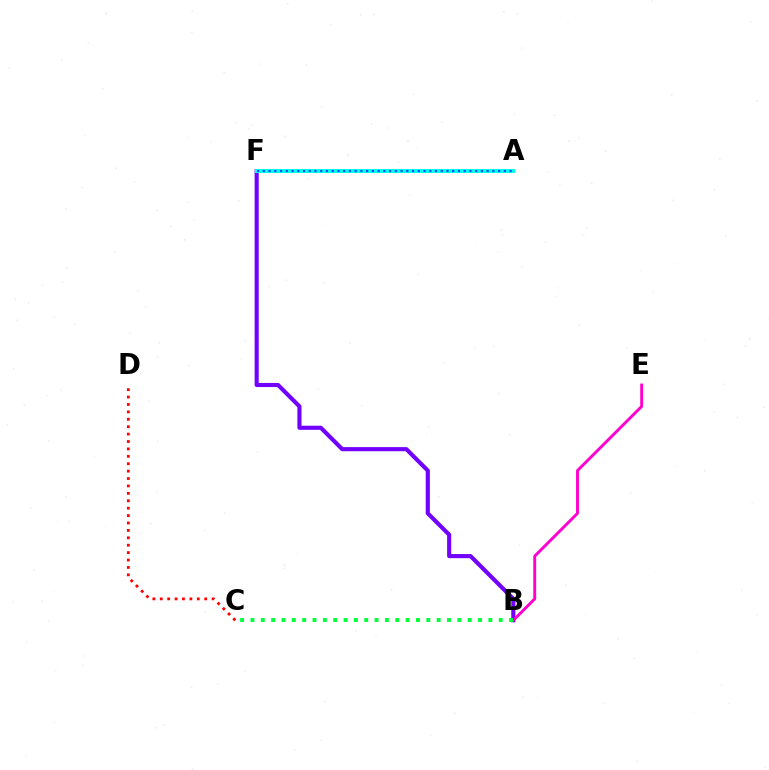{('A', 'F'): [{'color': '#ffbd00', 'line_style': 'solid', 'thickness': 2.88}, {'color': '#84ff00', 'line_style': 'dashed', 'thickness': 2.21}, {'color': '#00fff6', 'line_style': 'solid', 'thickness': 2.85}, {'color': '#004bff', 'line_style': 'dotted', 'thickness': 1.56}], ('B', 'F'): [{'color': '#7200ff', 'line_style': 'solid', 'thickness': 2.97}], ('C', 'D'): [{'color': '#ff0000', 'line_style': 'dotted', 'thickness': 2.01}], ('B', 'E'): [{'color': '#ff00cf', 'line_style': 'solid', 'thickness': 2.09}], ('B', 'C'): [{'color': '#00ff39', 'line_style': 'dotted', 'thickness': 2.81}]}